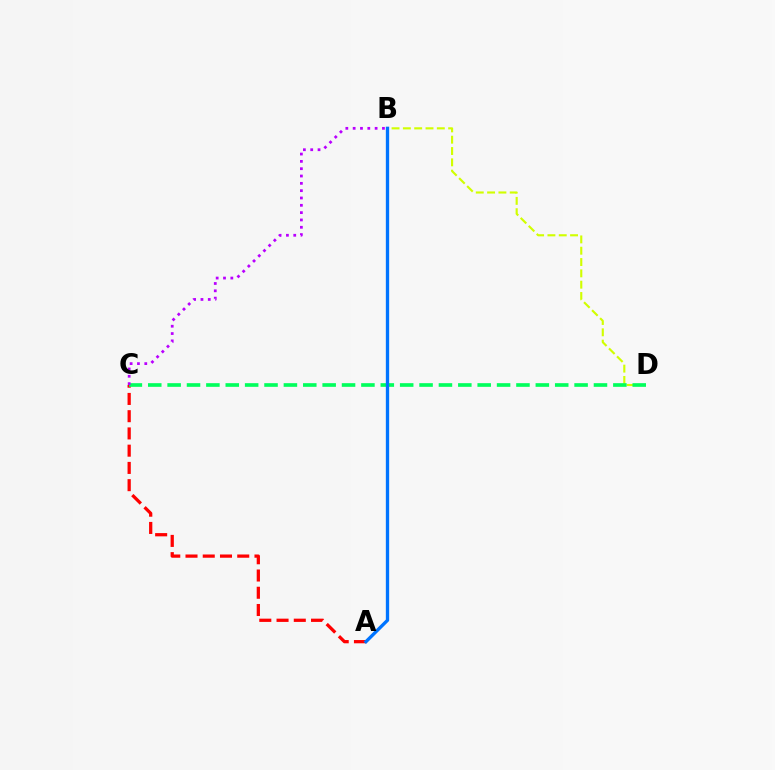{('B', 'D'): [{'color': '#d1ff00', 'line_style': 'dashed', 'thickness': 1.54}], ('A', 'C'): [{'color': '#ff0000', 'line_style': 'dashed', 'thickness': 2.34}], ('C', 'D'): [{'color': '#00ff5c', 'line_style': 'dashed', 'thickness': 2.63}], ('A', 'B'): [{'color': '#0074ff', 'line_style': 'solid', 'thickness': 2.39}], ('B', 'C'): [{'color': '#b900ff', 'line_style': 'dotted', 'thickness': 1.99}]}